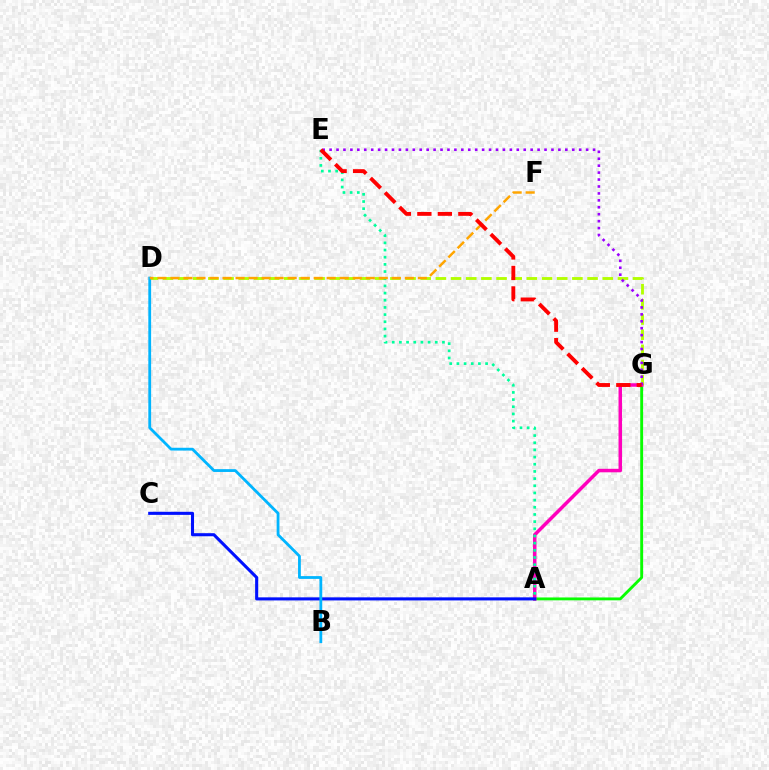{('D', 'G'): [{'color': '#b3ff00', 'line_style': 'dashed', 'thickness': 2.06}], ('A', 'G'): [{'color': '#08ff00', 'line_style': 'solid', 'thickness': 2.06}, {'color': '#ff00bd', 'line_style': 'solid', 'thickness': 2.52}], ('A', 'C'): [{'color': '#0010ff', 'line_style': 'solid', 'thickness': 2.21}], ('E', 'G'): [{'color': '#9b00ff', 'line_style': 'dotted', 'thickness': 1.88}, {'color': '#ff0000', 'line_style': 'dashed', 'thickness': 2.78}], ('B', 'D'): [{'color': '#00b5ff', 'line_style': 'solid', 'thickness': 2.02}], ('A', 'E'): [{'color': '#00ff9d', 'line_style': 'dotted', 'thickness': 1.95}], ('D', 'F'): [{'color': '#ffa500', 'line_style': 'dashed', 'thickness': 1.77}]}